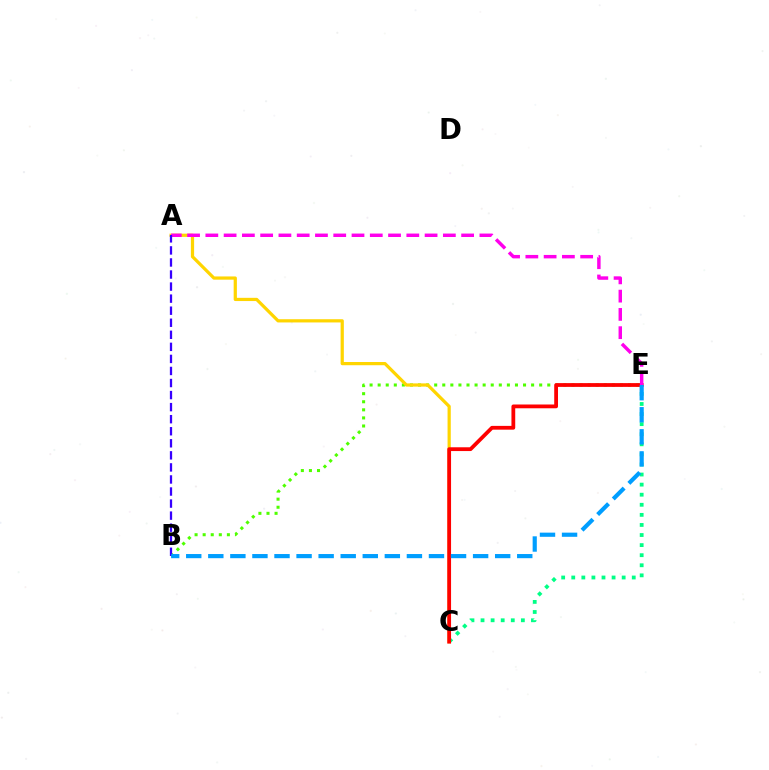{('B', 'E'): [{'color': '#4fff00', 'line_style': 'dotted', 'thickness': 2.19}, {'color': '#009eff', 'line_style': 'dashed', 'thickness': 3.0}], ('C', 'E'): [{'color': '#00ff86', 'line_style': 'dotted', 'thickness': 2.74}, {'color': '#ff0000', 'line_style': 'solid', 'thickness': 2.72}], ('A', 'C'): [{'color': '#ffd500', 'line_style': 'solid', 'thickness': 2.32}], ('A', 'E'): [{'color': '#ff00ed', 'line_style': 'dashed', 'thickness': 2.48}], ('A', 'B'): [{'color': '#3700ff', 'line_style': 'dashed', 'thickness': 1.64}]}